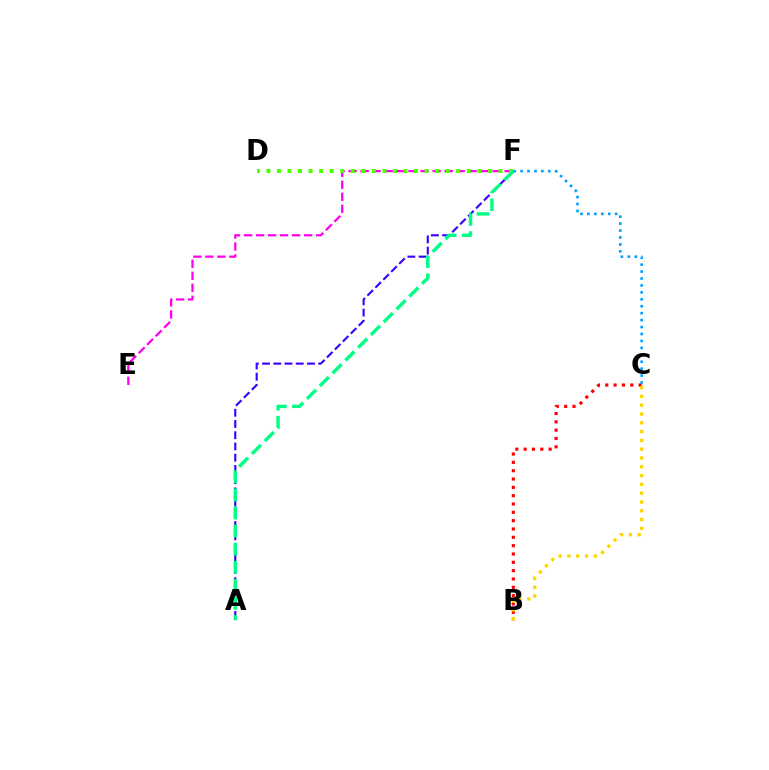{('B', 'C'): [{'color': '#ff0000', 'line_style': 'dotted', 'thickness': 2.26}, {'color': '#ffd500', 'line_style': 'dotted', 'thickness': 2.39}], ('A', 'F'): [{'color': '#3700ff', 'line_style': 'dashed', 'thickness': 1.53}, {'color': '#00ff86', 'line_style': 'dashed', 'thickness': 2.46}], ('E', 'F'): [{'color': '#ff00ed', 'line_style': 'dashed', 'thickness': 1.63}], ('D', 'F'): [{'color': '#4fff00', 'line_style': 'dotted', 'thickness': 2.87}], ('C', 'F'): [{'color': '#009eff', 'line_style': 'dotted', 'thickness': 1.88}]}